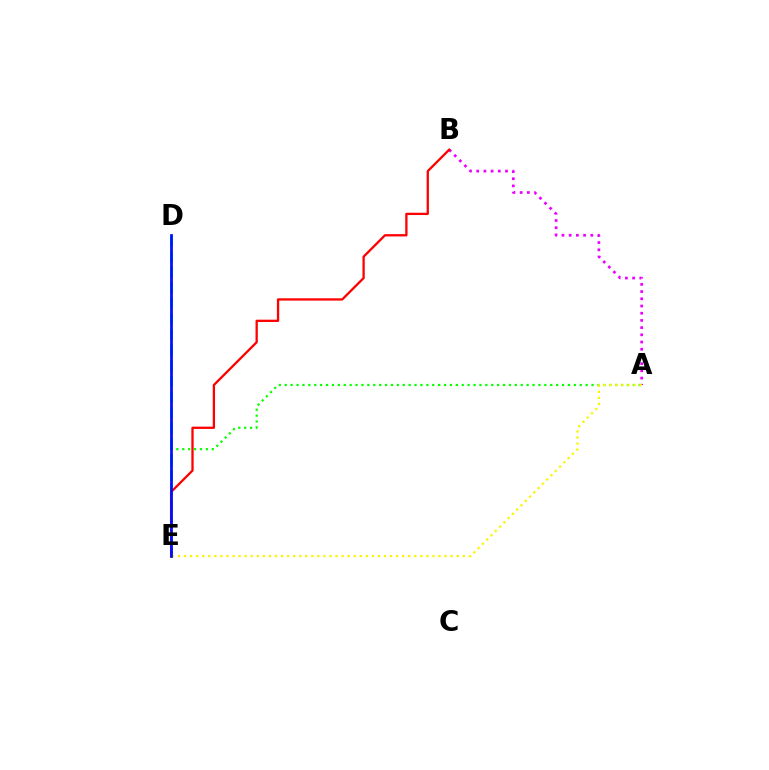{('D', 'E'): [{'color': '#00fff6', 'line_style': 'dashed', 'thickness': 2.12}, {'color': '#0010ff', 'line_style': 'solid', 'thickness': 1.98}], ('A', 'B'): [{'color': '#ee00ff', 'line_style': 'dotted', 'thickness': 1.96}], ('A', 'E'): [{'color': '#08ff00', 'line_style': 'dotted', 'thickness': 1.6}, {'color': '#fcf500', 'line_style': 'dotted', 'thickness': 1.65}], ('B', 'E'): [{'color': '#ff0000', 'line_style': 'solid', 'thickness': 1.65}]}